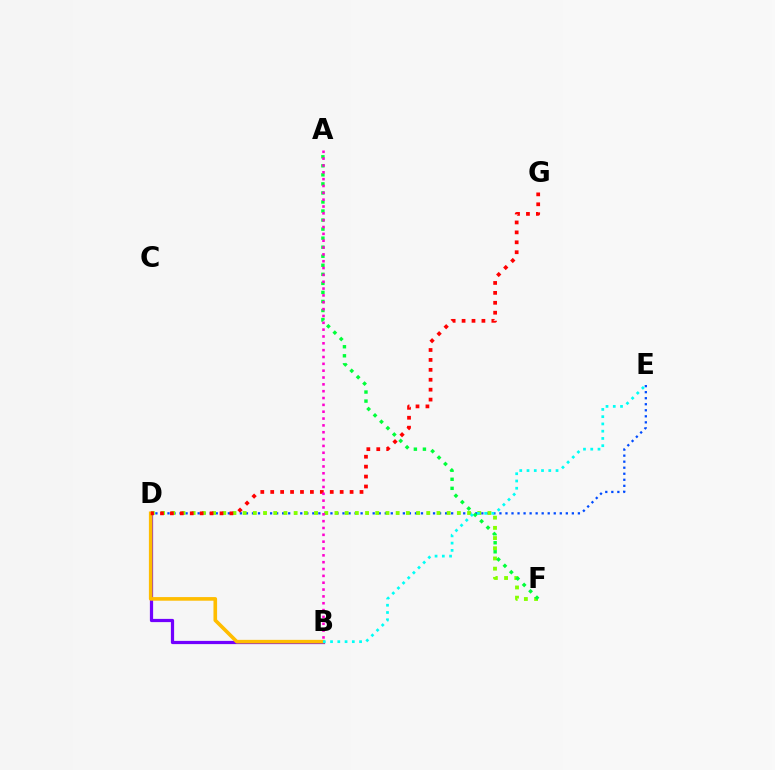{('D', 'E'): [{'color': '#004bff', 'line_style': 'dotted', 'thickness': 1.64}], ('D', 'F'): [{'color': '#84ff00', 'line_style': 'dotted', 'thickness': 2.77}], ('B', 'D'): [{'color': '#7200ff', 'line_style': 'solid', 'thickness': 2.32}, {'color': '#ffbd00', 'line_style': 'solid', 'thickness': 2.61}], ('A', 'F'): [{'color': '#00ff39', 'line_style': 'dotted', 'thickness': 2.46}], ('B', 'E'): [{'color': '#00fff6', 'line_style': 'dotted', 'thickness': 1.97}], ('D', 'G'): [{'color': '#ff0000', 'line_style': 'dotted', 'thickness': 2.7}], ('A', 'B'): [{'color': '#ff00cf', 'line_style': 'dotted', 'thickness': 1.86}]}